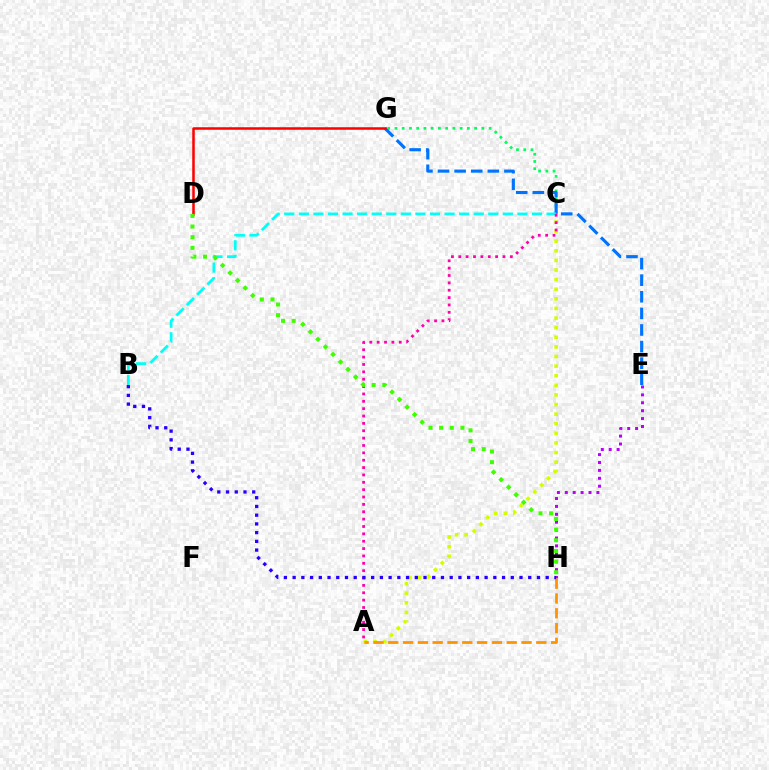{('A', 'C'): [{'color': '#d1ff00', 'line_style': 'dotted', 'thickness': 2.61}, {'color': '#ff00ac', 'line_style': 'dotted', 'thickness': 2.0}], ('C', 'G'): [{'color': '#00ff5c', 'line_style': 'dotted', 'thickness': 1.97}], ('E', 'H'): [{'color': '#b900ff', 'line_style': 'dotted', 'thickness': 2.15}], ('E', 'G'): [{'color': '#0074ff', 'line_style': 'dashed', 'thickness': 2.25}], ('B', 'C'): [{'color': '#00fff6', 'line_style': 'dashed', 'thickness': 1.98}], ('D', 'G'): [{'color': '#ff0000', 'line_style': 'solid', 'thickness': 1.82}], ('A', 'H'): [{'color': '#ff9400', 'line_style': 'dashed', 'thickness': 2.01}], ('B', 'H'): [{'color': '#2500ff', 'line_style': 'dotted', 'thickness': 2.37}], ('D', 'H'): [{'color': '#3dff00', 'line_style': 'dotted', 'thickness': 2.89}]}